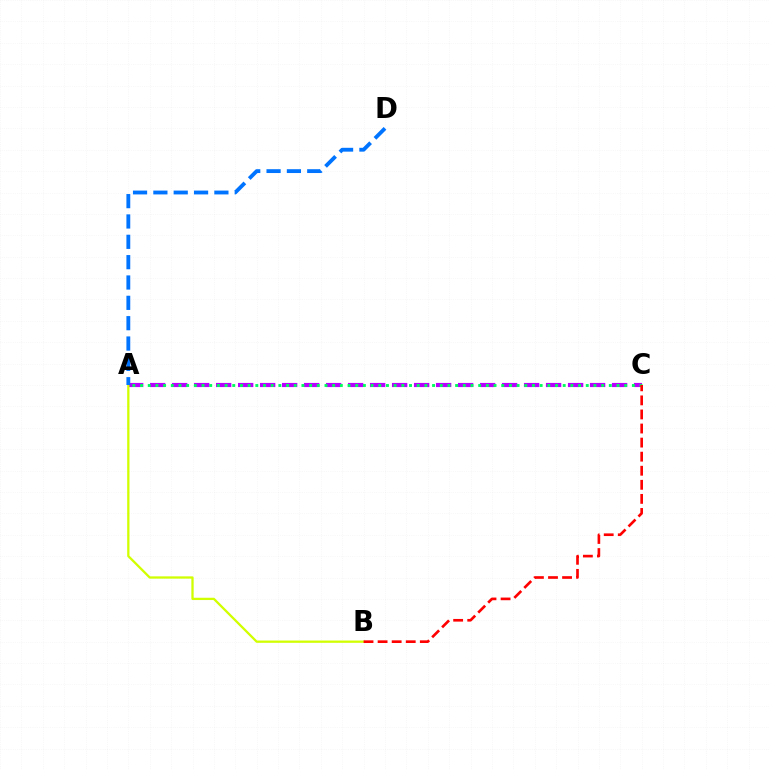{('A', 'C'): [{'color': '#b900ff', 'line_style': 'dashed', 'thickness': 2.99}, {'color': '#00ff5c', 'line_style': 'dotted', 'thickness': 2.09}], ('A', 'B'): [{'color': '#d1ff00', 'line_style': 'solid', 'thickness': 1.65}], ('A', 'D'): [{'color': '#0074ff', 'line_style': 'dashed', 'thickness': 2.76}], ('B', 'C'): [{'color': '#ff0000', 'line_style': 'dashed', 'thickness': 1.91}]}